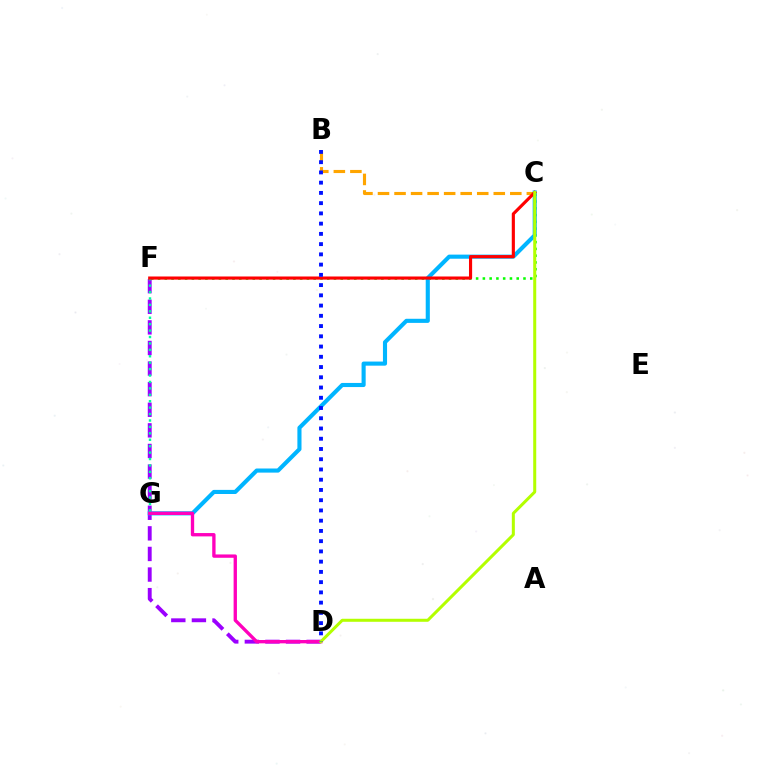{('C', 'F'): [{'color': '#08ff00', 'line_style': 'dotted', 'thickness': 1.84}, {'color': '#ff0000', 'line_style': 'solid', 'thickness': 2.26}], ('D', 'F'): [{'color': '#9b00ff', 'line_style': 'dashed', 'thickness': 2.8}], ('B', 'C'): [{'color': '#ffa500', 'line_style': 'dashed', 'thickness': 2.25}], ('C', 'G'): [{'color': '#00b5ff', 'line_style': 'solid', 'thickness': 2.96}], ('F', 'G'): [{'color': '#00ff9d', 'line_style': 'dotted', 'thickness': 1.74}], ('D', 'G'): [{'color': '#ff00bd', 'line_style': 'solid', 'thickness': 2.4}], ('C', 'D'): [{'color': '#b3ff00', 'line_style': 'solid', 'thickness': 2.18}], ('B', 'D'): [{'color': '#0010ff', 'line_style': 'dotted', 'thickness': 2.78}]}